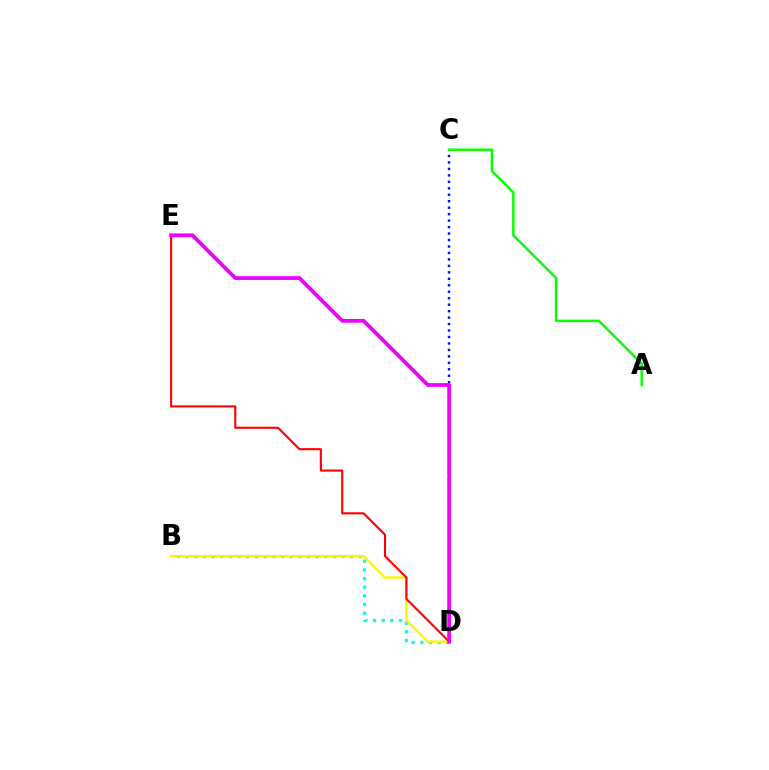{('C', 'D'): [{'color': '#0010ff', 'line_style': 'dotted', 'thickness': 1.76}], ('B', 'D'): [{'color': '#00fff6', 'line_style': 'dotted', 'thickness': 2.36}, {'color': '#fcf500', 'line_style': 'solid', 'thickness': 1.69}], ('A', 'C'): [{'color': '#08ff00', 'line_style': 'solid', 'thickness': 1.8}], ('D', 'E'): [{'color': '#ff0000', 'line_style': 'solid', 'thickness': 1.52}, {'color': '#ee00ff', 'line_style': 'solid', 'thickness': 2.71}]}